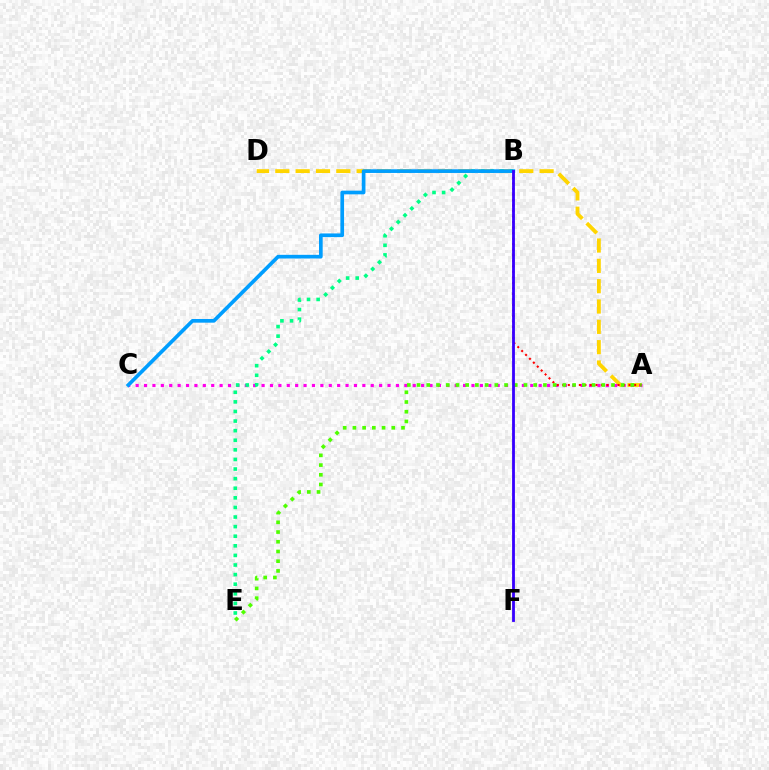{('A', 'D'): [{'color': '#ffd500', 'line_style': 'dashed', 'thickness': 2.76}], ('A', 'C'): [{'color': '#ff00ed', 'line_style': 'dotted', 'thickness': 2.28}], ('B', 'E'): [{'color': '#00ff86', 'line_style': 'dotted', 'thickness': 2.61}], ('A', 'B'): [{'color': '#ff0000', 'line_style': 'dotted', 'thickness': 1.5}], ('A', 'E'): [{'color': '#4fff00', 'line_style': 'dotted', 'thickness': 2.64}], ('B', 'C'): [{'color': '#009eff', 'line_style': 'solid', 'thickness': 2.65}], ('B', 'F'): [{'color': '#3700ff', 'line_style': 'solid', 'thickness': 2.02}]}